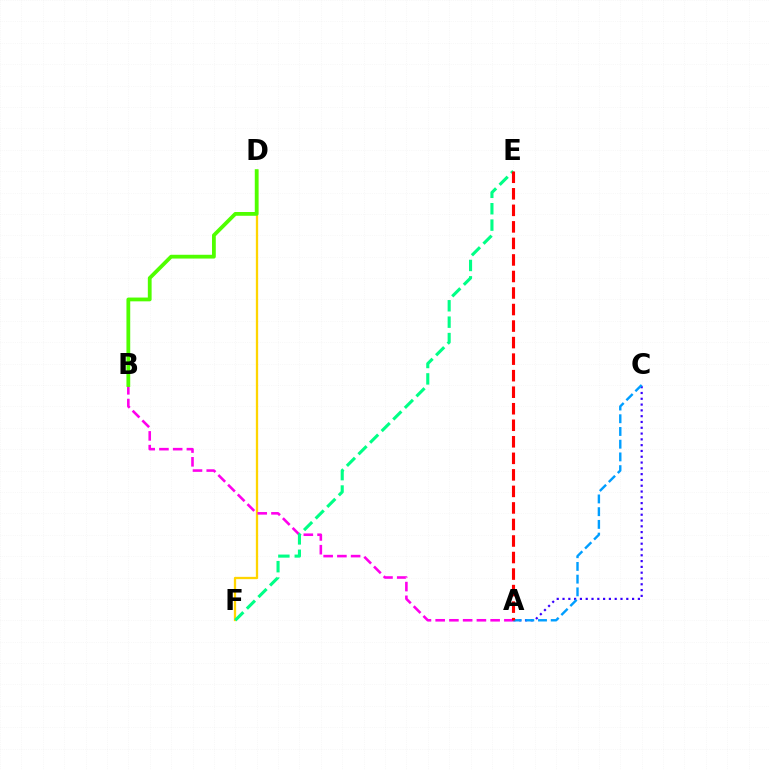{('D', 'F'): [{'color': '#ffd500', 'line_style': 'solid', 'thickness': 1.65}], ('A', 'B'): [{'color': '#ff00ed', 'line_style': 'dashed', 'thickness': 1.87}], ('A', 'C'): [{'color': '#3700ff', 'line_style': 'dotted', 'thickness': 1.57}, {'color': '#009eff', 'line_style': 'dashed', 'thickness': 1.73}], ('B', 'D'): [{'color': '#4fff00', 'line_style': 'solid', 'thickness': 2.73}], ('E', 'F'): [{'color': '#00ff86', 'line_style': 'dashed', 'thickness': 2.23}], ('A', 'E'): [{'color': '#ff0000', 'line_style': 'dashed', 'thickness': 2.25}]}